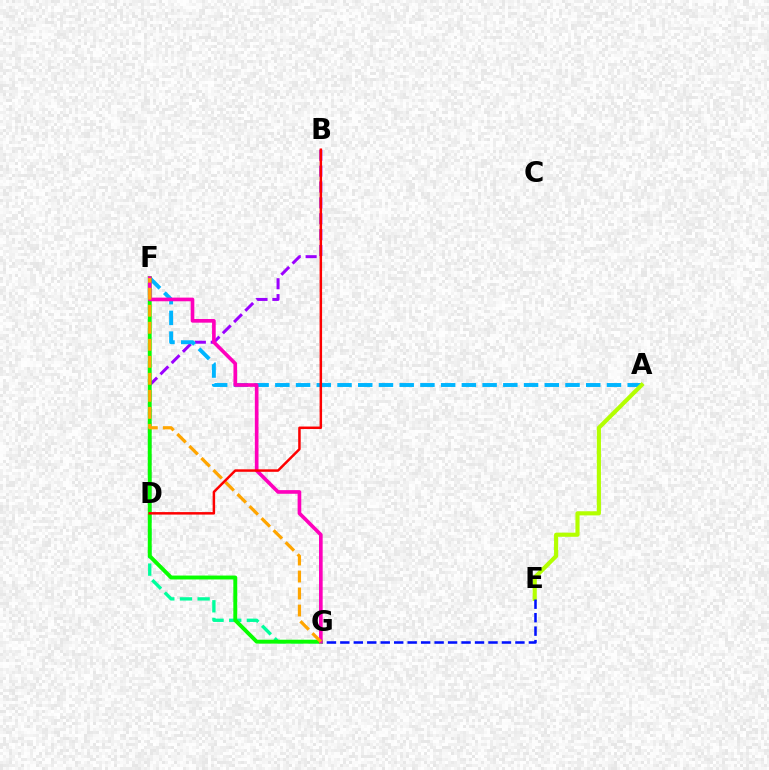{('D', 'G'): [{'color': '#00ff9d', 'line_style': 'dashed', 'thickness': 2.4}], ('B', 'D'): [{'color': '#9b00ff', 'line_style': 'dashed', 'thickness': 2.16}, {'color': '#ff0000', 'line_style': 'solid', 'thickness': 1.79}], ('A', 'F'): [{'color': '#00b5ff', 'line_style': 'dashed', 'thickness': 2.82}], ('A', 'E'): [{'color': '#b3ff00', 'line_style': 'solid', 'thickness': 2.97}], ('E', 'G'): [{'color': '#0010ff', 'line_style': 'dashed', 'thickness': 1.83}], ('F', 'G'): [{'color': '#08ff00', 'line_style': 'solid', 'thickness': 2.81}, {'color': '#ff00bd', 'line_style': 'solid', 'thickness': 2.63}, {'color': '#ffa500', 'line_style': 'dashed', 'thickness': 2.31}]}